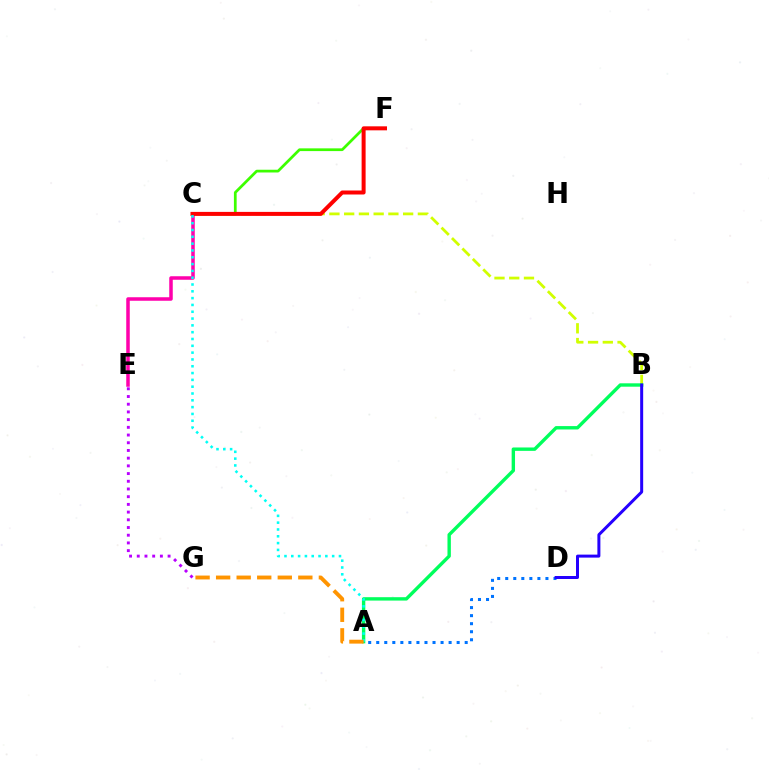{('B', 'C'): [{'color': '#d1ff00', 'line_style': 'dashed', 'thickness': 2.0}], ('A', 'B'): [{'color': '#00ff5c', 'line_style': 'solid', 'thickness': 2.44}], ('C', 'E'): [{'color': '#ff00ac', 'line_style': 'solid', 'thickness': 2.53}], ('C', 'F'): [{'color': '#3dff00', 'line_style': 'solid', 'thickness': 1.97}, {'color': '#ff0000', 'line_style': 'solid', 'thickness': 2.88}], ('A', 'D'): [{'color': '#0074ff', 'line_style': 'dotted', 'thickness': 2.18}], ('A', 'C'): [{'color': '#00fff6', 'line_style': 'dotted', 'thickness': 1.85}], ('A', 'G'): [{'color': '#ff9400', 'line_style': 'dashed', 'thickness': 2.79}], ('E', 'G'): [{'color': '#b900ff', 'line_style': 'dotted', 'thickness': 2.09}], ('B', 'D'): [{'color': '#2500ff', 'line_style': 'solid', 'thickness': 2.16}]}